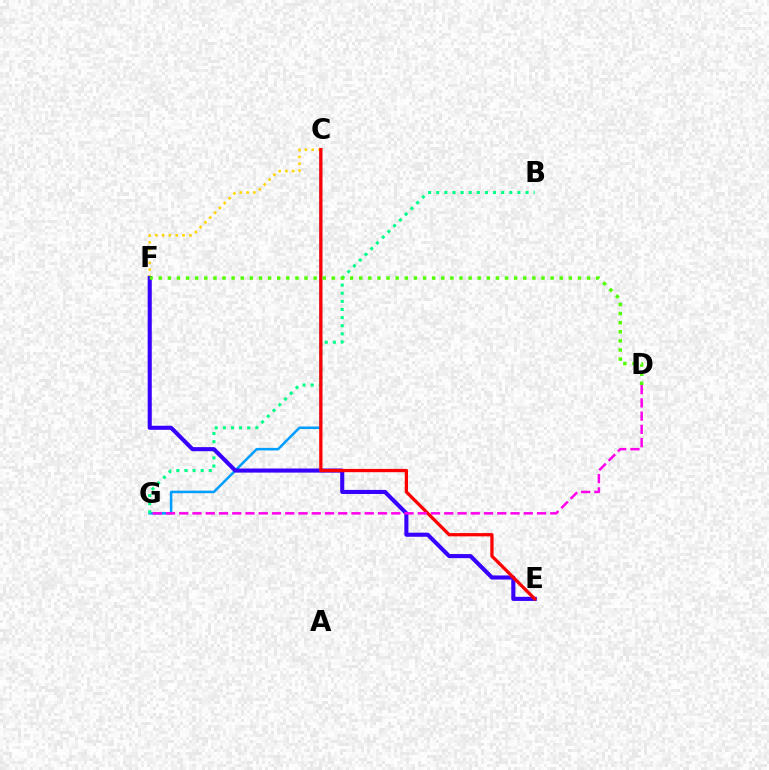{('C', 'G'): [{'color': '#009eff', 'line_style': 'solid', 'thickness': 1.83}], ('C', 'F'): [{'color': '#ffd500', 'line_style': 'dotted', 'thickness': 1.85}], ('B', 'G'): [{'color': '#00ff86', 'line_style': 'dotted', 'thickness': 2.21}], ('E', 'F'): [{'color': '#3700ff', 'line_style': 'solid', 'thickness': 2.94}], ('C', 'E'): [{'color': '#ff0000', 'line_style': 'solid', 'thickness': 2.35}], ('D', 'G'): [{'color': '#ff00ed', 'line_style': 'dashed', 'thickness': 1.8}], ('D', 'F'): [{'color': '#4fff00', 'line_style': 'dotted', 'thickness': 2.48}]}